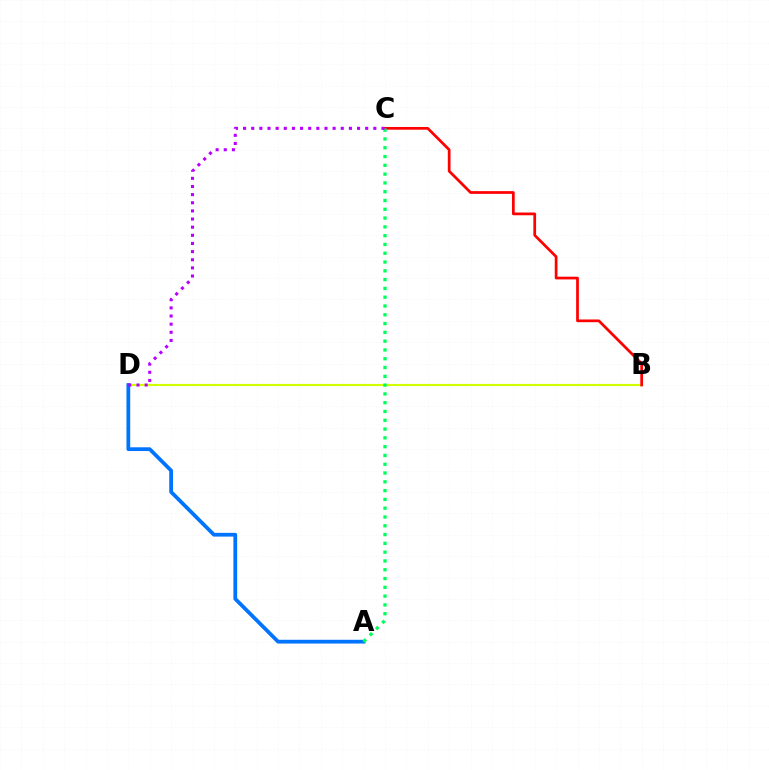{('B', 'D'): [{'color': '#d1ff00', 'line_style': 'solid', 'thickness': 1.54}], ('A', 'D'): [{'color': '#0074ff', 'line_style': 'solid', 'thickness': 2.7}], ('B', 'C'): [{'color': '#ff0000', 'line_style': 'solid', 'thickness': 1.96}], ('A', 'C'): [{'color': '#00ff5c', 'line_style': 'dotted', 'thickness': 2.39}], ('C', 'D'): [{'color': '#b900ff', 'line_style': 'dotted', 'thickness': 2.21}]}